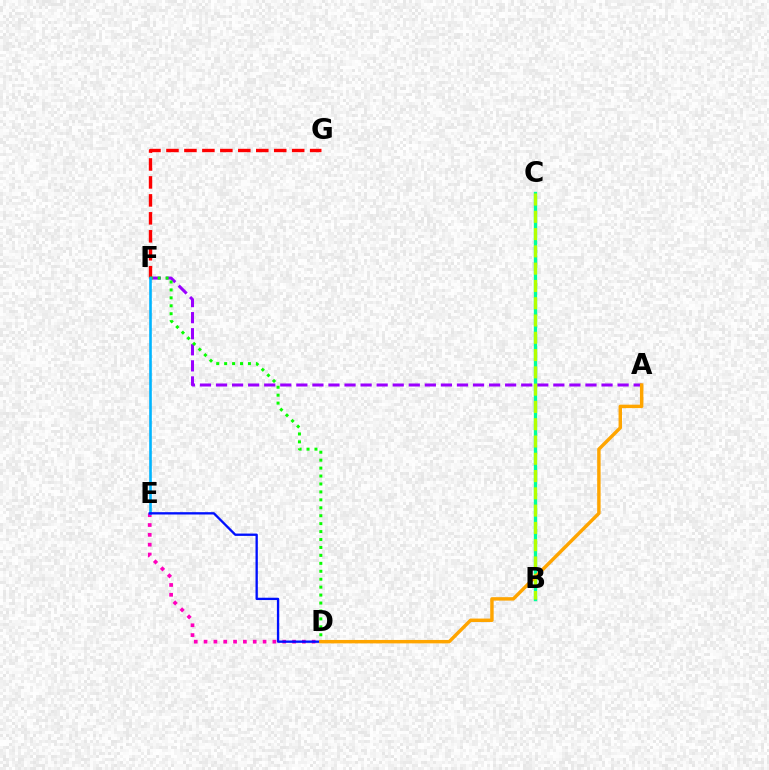{('F', 'G'): [{'color': '#ff0000', 'line_style': 'dashed', 'thickness': 2.44}], ('A', 'F'): [{'color': '#9b00ff', 'line_style': 'dashed', 'thickness': 2.18}], ('B', 'C'): [{'color': '#00ff9d', 'line_style': 'solid', 'thickness': 2.42}, {'color': '#b3ff00', 'line_style': 'dashed', 'thickness': 2.35}], ('D', 'F'): [{'color': '#08ff00', 'line_style': 'dotted', 'thickness': 2.16}], ('D', 'E'): [{'color': '#ff00bd', 'line_style': 'dotted', 'thickness': 2.67}, {'color': '#0010ff', 'line_style': 'solid', 'thickness': 1.67}], ('E', 'F'): [{'color': '#00b5ff', 'line_style': 'solid', 'thickness': 1.9}], ('A', 'D'): [{'color': '#ffa500', 'line_style': 'solid', 'thickness': 2.47}]}